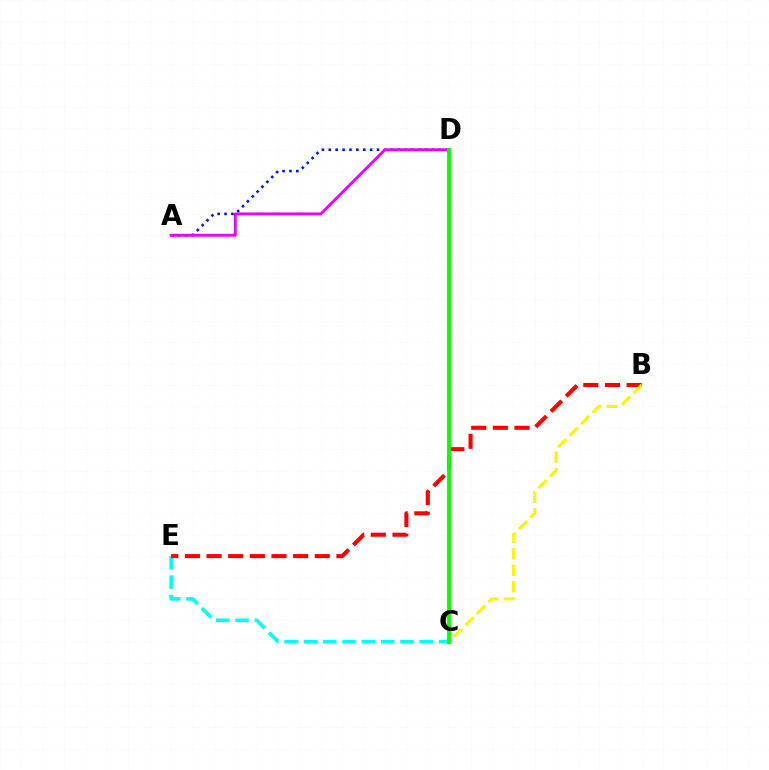{('A', 'D'): [{'color': '#0010ff', 'line_style': 'dotted', 'thickness': 1.87}, {'color': '#ee00ff', 'line_style': 'solid', 'thickness': 2.09}], ('C', 'E'): [{'color': '#00fff6', 'line_style': 'dashed', 'thickness': 2.62}], ('B', 'E'): [{'color': '#ff0000', 'line_style': 'dashed', 'thickness': 2.94}], ('B', 'C'): [{'color': '#fcf500', 'line_style': 'dashed', 'thickness': 2.22}], ('C', 'D'): [{'color': '#08ff00', 'line_style': 'solid', 'thickness': 2.77}]}